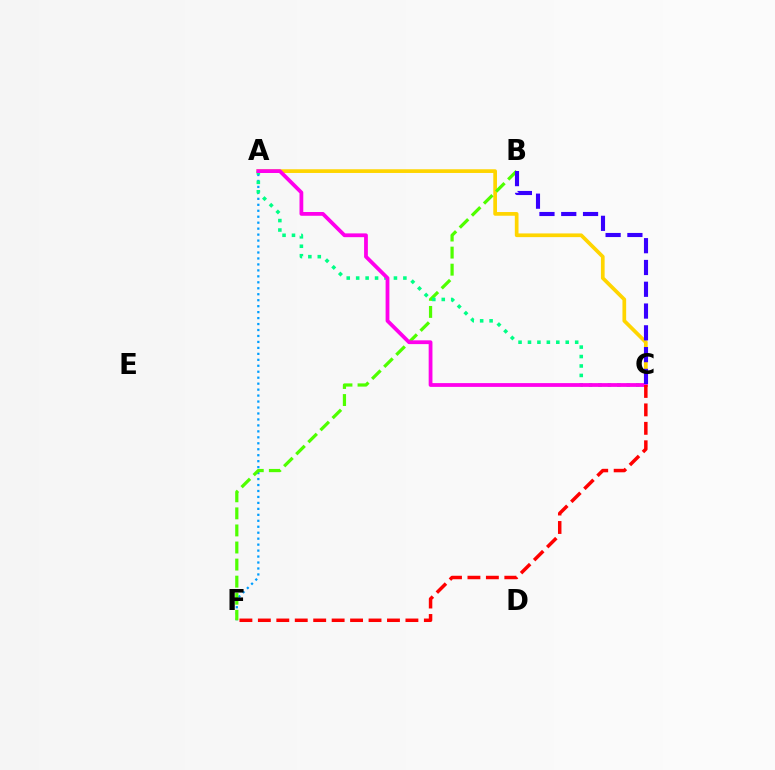{('A', 'F'): [{'color': '#009eff', 'line_style': 'dotted', 'thickness': 1.62}], ('A', 'C'): [{'color': '#ffd500', 'line_style': 'solid', 'thickness': 2.67}, {'color': '#00ff86', 'line_style': 'dotted', 'thickness': 2.57}, {'color': '#ff00ed', 'line_style': 'solid', 'thickness': 2.72}], ('B', 'F'): [{'color': '#4fff00', 'line_style': 'dashed', 'thickness': 2.32}], ('B', 'C'): [{'color': '#3700ff', 'line_style': 'dashed', 'thickness': 2.96}], ('C', 'F'): [{'color': '#ff0000', 'line_style': 'dashed', 'thickness': 2.51}]}